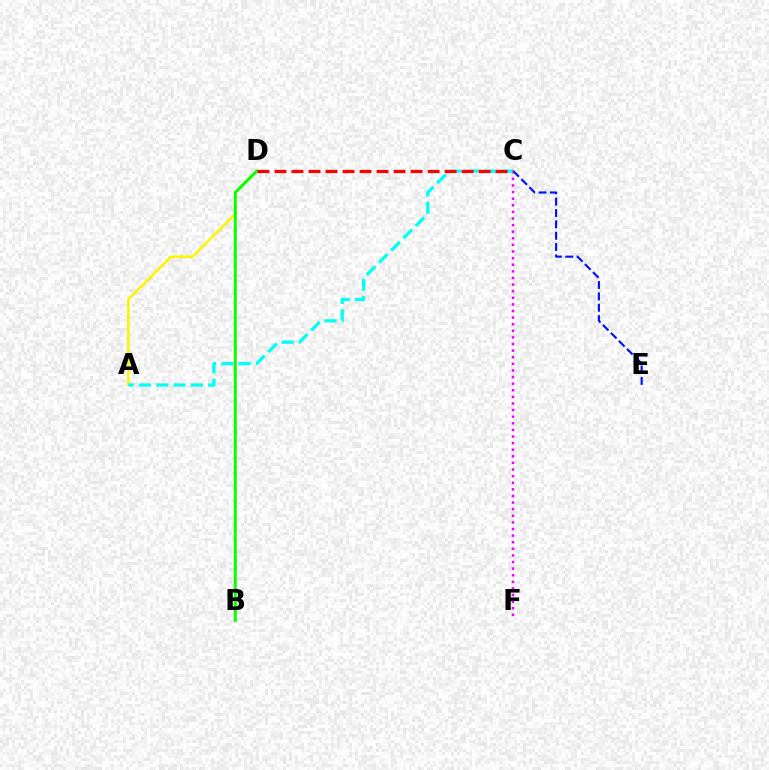{('A', 'D'): [{'color': '#fcf500', 'line_style': 'solid', 'thickness': 1.85}], ('C', 'F'): [{'color': '#ee00ff', 'line_style': 'dotted', 'thickness': 1.79}], ('A', 'C'): [{'color': '#00fff6', 'line_style': 'dashed', 'thickness': 2.35}], ('B', 'D'): [{'color': '#08ff00', 'line_style': 'solid', 'thickness': 2.13}], ('C', 'E'): [{'color': '#0010ff', 'line_style': 'dashed', 'thickness': 1.54}], ('C', 'D'): [{'color': '#ff0000', 'line_style': 'dashed', 'thickness': 2.31}]}